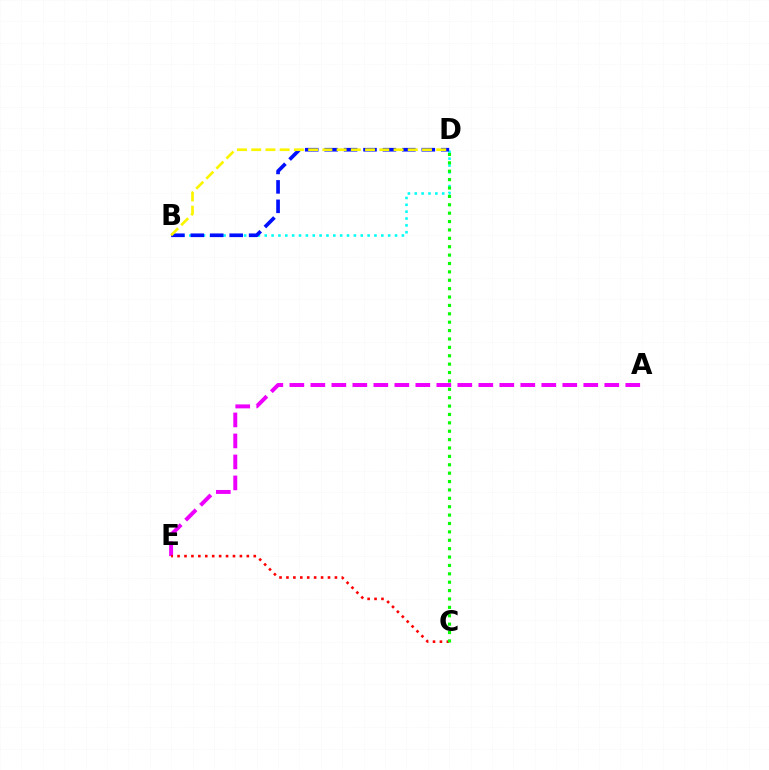{('A', 'E'): [{'color': '#ee00ff', 'line_style': 'dashed', 'thickness': 2.85}], ('B', 'D'): [{'color': '#00fff6', 'line_style': 'dotted', 'thickness': 1.86}, {'color': '#0010ff', 'line_style': 'dashed', 'thickness': 2.64}, {'color': '#fcf500', 'line_style': 'dashed', 'thickness': 1.93}], ('C', 'E'): [{'color': '#ff0000', 'line_style': 'dotted', 'thickness': 1.88}], ('C', 'D'): [{'color': '#08ff00', 'line_style': 'dotted', 'thickness': 2.28}]}